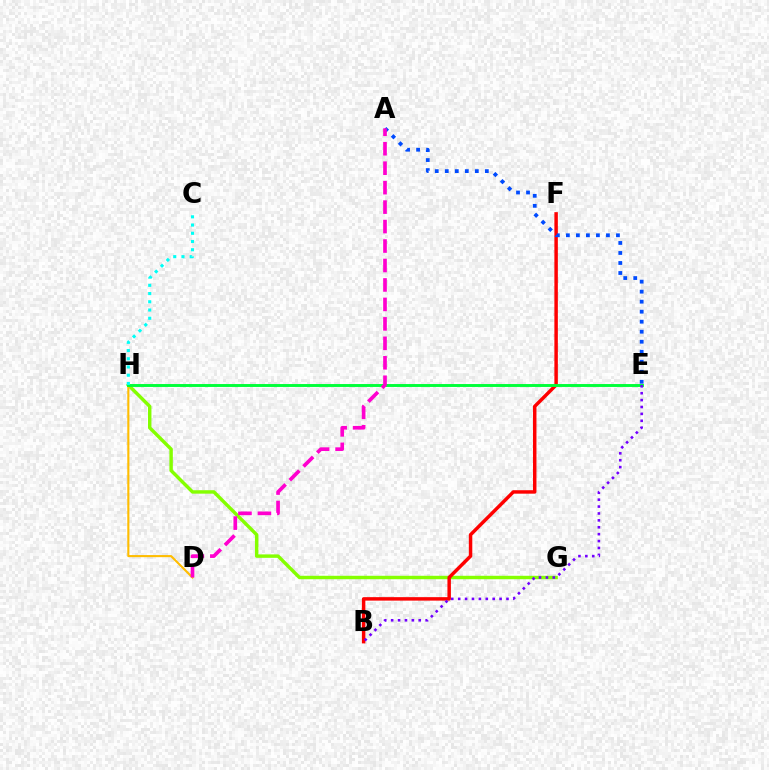{('G', 'H'): [{'color': '#84ff00', 'line_style': 'solid', 'thickness': 2.47}], ('B', 'F'): [{'color': '#ff0000', 'line_style': 'solid', 'thickness': 2.49}], ('D', 'H'): [{'color': '#ffbd00', 'line_style': 'solid', 'thickness': 1.52}], ('A', 'E'): [{'color': '#004bff', 'line_style': 'dotted', 'thickness': 2.72}], ('E', 'H'): [{'color': '#00ff39', 'line_style': 'solid', 'thickness': 2.1}], ('B', 'E'): [{'color': '#7200ff', 'line_style': 'dotted', 'thickness': 1.87}], ('C', 'H'): [{'color': '#00fff6', 'line_style': 'dotted', 'thickness': 2.24}], ('A', 'D'): [{'color': '#ff00cf', 'line_style': 'dashed', 'thickness': 2.64}]}